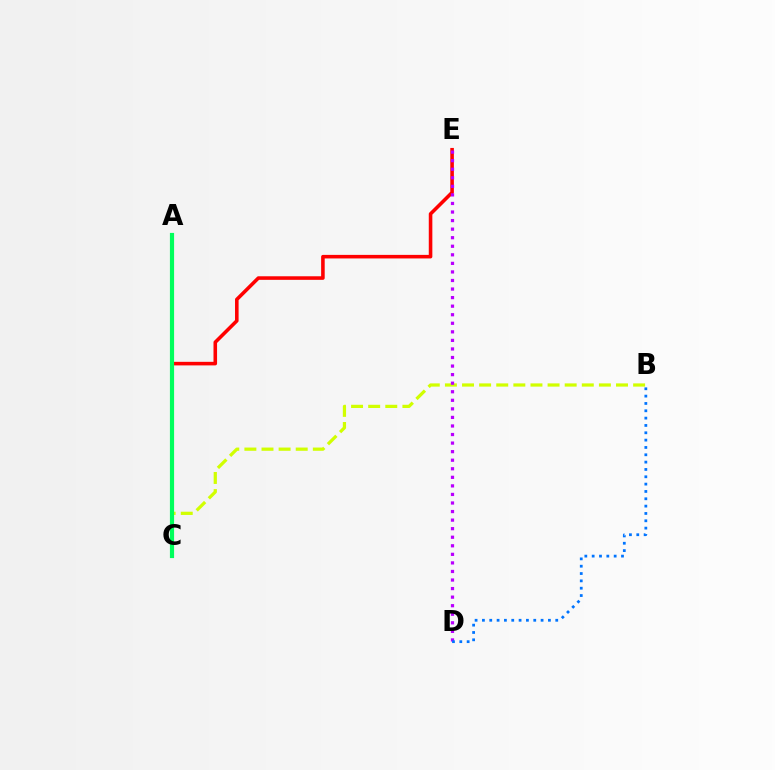{('C', 'E'): [{'color': '#ff0000', 'line_style': 'solid', 'thickness': 2.57}], ('B', 'C'): [{'color': '#d1ff00', 'line_style': 'dashed', 'thickness': 2.32}], ('D', 'E'): [{'color': '#b900ff', 'line_style': 'dotted', 'thickness': 2.33}], ('B', 'D'): [{'color': '#0074ff', 'line_style': 'dotted', 'thickness': 1.99}], ('A', 'C'): [{'color': '#00ff5c', 'line_style': 'solid', 'thickness': 3.0}]}